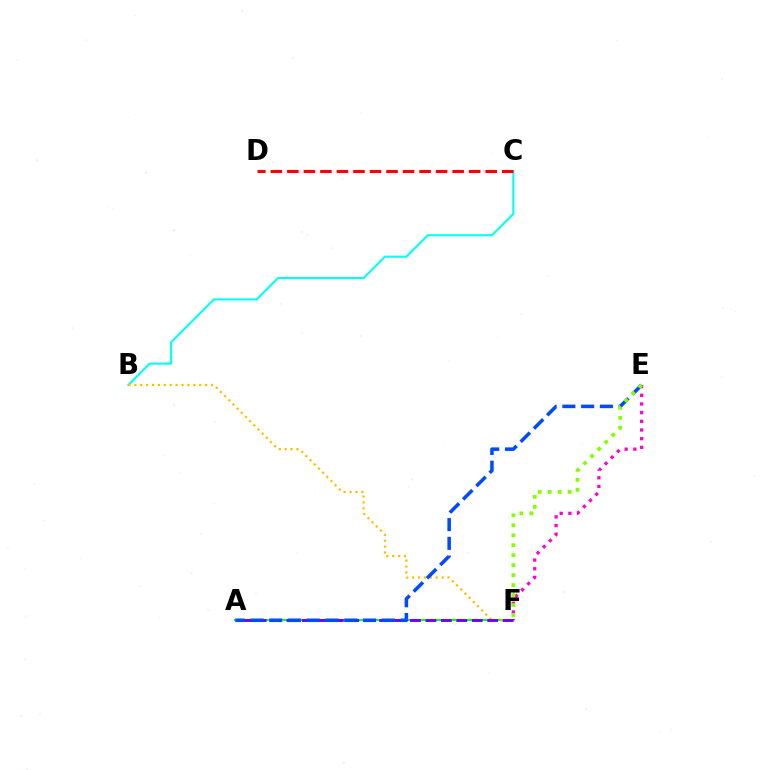{('B', 'C'): [{'color': '#00fff6', 'line_style': 'solid', 'thickness': 1.51}], ('A', 'F'): [{'color': '#00ff39', 'line_style': 'solid', 'thickness': 1.52}, {'color': '#7200ff', 'line_style': 'dashed', 'thickness': 2.1}], ('E', 'F'): [{'color': '#ff00cf', 'line_style': 'dotted', 'thickness': 2.36}, {'color': '#84ff00', 'line_style': 'dotted', 'thickness': 2.71}], ('B', 'F'): [{'color': '#ffbd00', 'line_style': 'dotted', 'thickness': 1.6}], ('A', 'E'): [{'color': '#004bff', 'line_style': 'dashed', 'thickness': 2.55}], ('C', 'D'): [{'color': '#ff0000', 'line_style': 'dashed', 'thickness': 2.25}]}